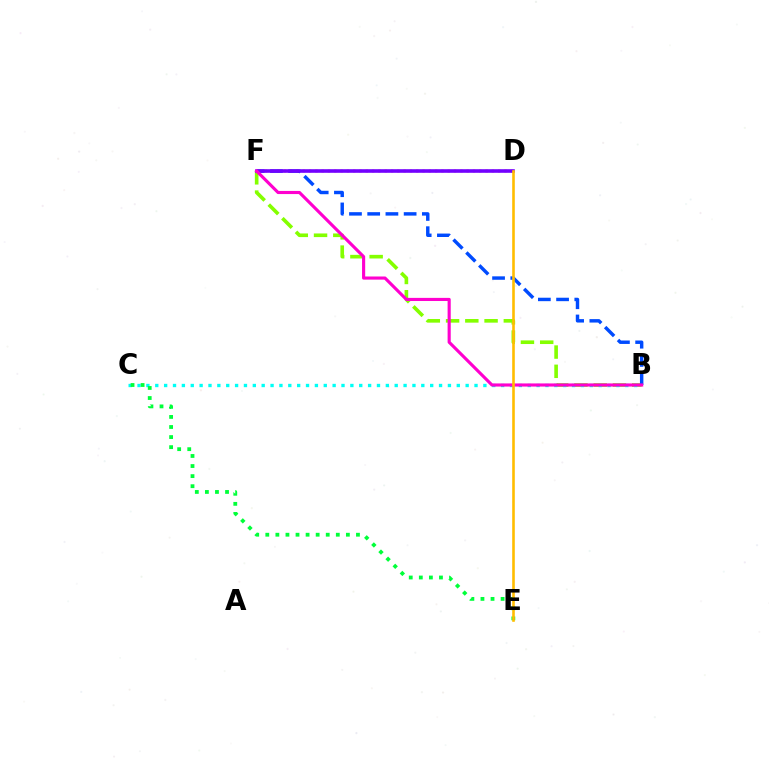{('B', 'F'): [{'color': '#84ff00', 'line_style': 'dashed', 'thickness': 2.62}, {'color': '#004bff', 'line_style': 'dashed', 'thickness': 2.48}, {'color': '#ff00cf', 'line_style': 'solid', 'thickness': 2.25}], ('D', 'F'): [{'color': '#ff0000', 'line_style': 'dotted', 'thickness': 1.71}, {'color': '#7200ff', 'line_style': 'solid', 'thickness': 2.58}], ('B', 'C'): [{'color': '#00fff6', 'line_style': 'dotted', 'thickness': 2.41}], ('C', 'E'): [{'color': '#00ff39', 'line_style': 'dotted', 'thickness': 2.74}], ('D', 'E'): [{'color': '#ffbd00', 'line_style': 'solid', 'thickness': 1.88}]}